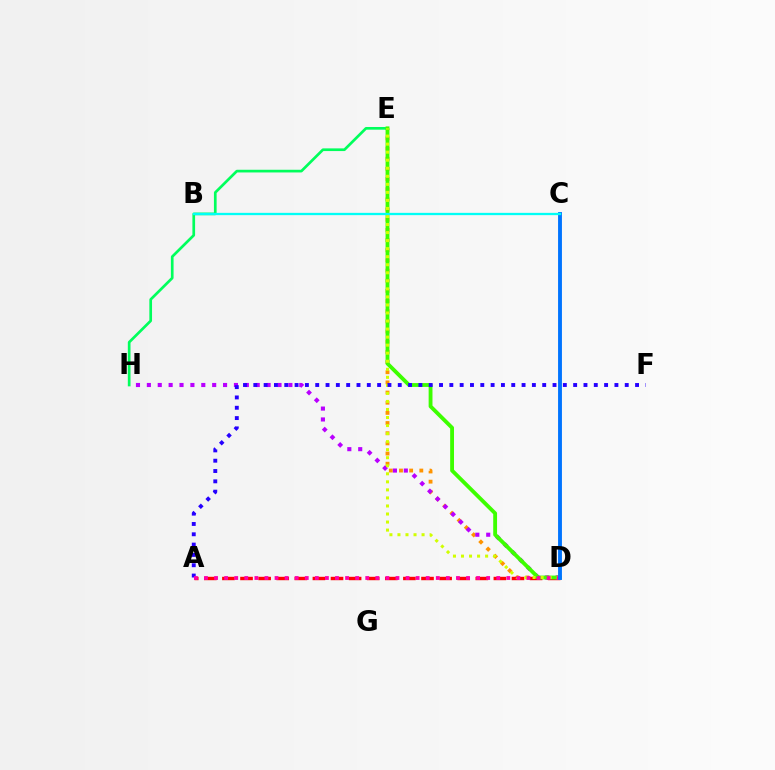{('D', 'E'): [{'color': '#ff9400', 'line_style': 'dotted', 'thickness': 2.76}, {'color': '#3dff00', 'line_style': 'solid', 'thickness': 2.77}, {'color': '#d1ff00', 'line_style': 'dotted', 'thickness': 2.18}], ('E', 'H'): [{'color': '#00ff5c', 'line_style': 'solid', 'thickness': 1.94}], ('A', 'D'): [{'color': '#ff0000', 'line_style': 'dashed', 'thickness': 2.46}, {'color': '#ff00ac', 'line_style': 'dotted', 'thickness': 2.74}], ('D', 'H'): [{'color': '#b900ff', 'line_style': 'dotted', 'thickness': 2.96}], ('A', 'F'): [{'color': '#2500ff', 'line_style': 'dotted', 'thickness': 2.8}], ('C', 'D'): [{'color': '#0074ff', 'line_style': 'solid', 'thickness': 2.79}], ('B', 'C'): [{'color': '#00fff6', 'line_style': 'solid', 'thickness': 1.65}]}